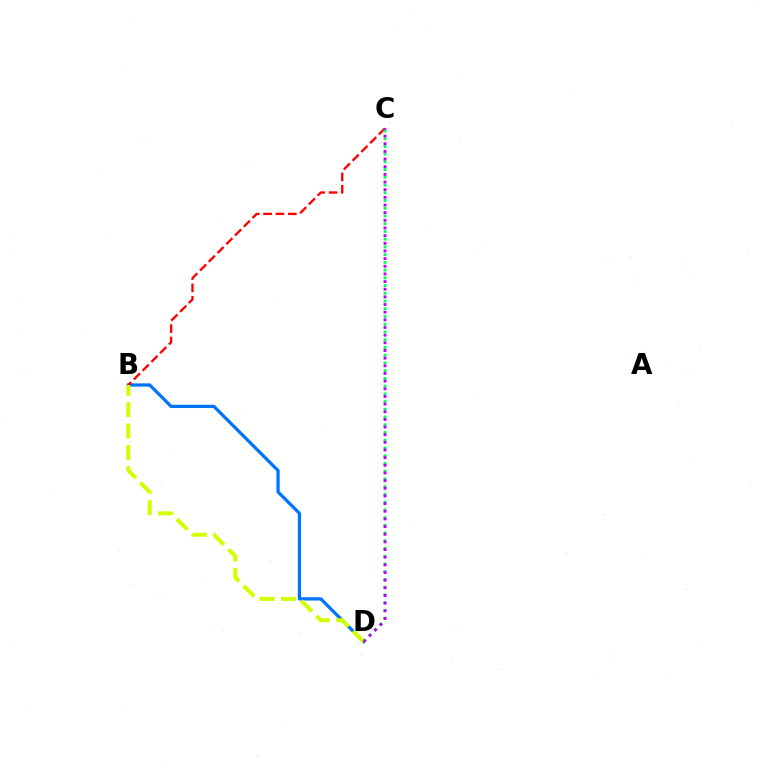{('B', 'D'): [{'color': '#0074ff', 'line_style': 'solid', 'thickness': 2.35}, {'color': '#d1ff00', 'line_style': 'dashed', 'thickness': 2.9}], ('B', 'C'): [{'color': '#ff0000', 'line_style': 'dashed', 'thickness': 1.68}], ('C', 'D'): [{'color': '#00ff5c', 'line_style': 'dotted', 'thickness': 2.1}, {'color': '#b900ff', 'line_style': 'dotted', 'thickness': 2.08}]}